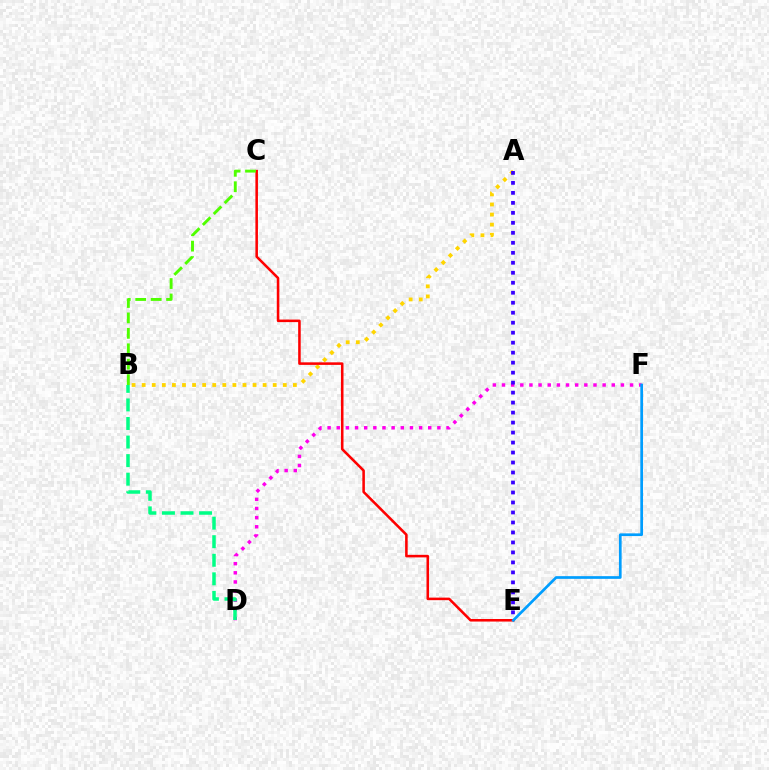{('D', 'F'): [{'color': '#ff00ed', 'line_style': 'dotted', 'thickness': 2.49}], ('B', 'D'): [{'color': '#00ff86', 'line_style': 'dashed', 'thickness': 2.52}], ('A', 'B'): [{'color': '#ffd500', 'line_style': 'dotted', 'thickness': 2.74}], ('C', 'E'): [{'color': '#ff0000', 'line_style': 'solid', 'thickness': 1.84}], ('B', 'C'): [{'color': '#4fff00', 'line_style': 'dashed', 'thickness': 2.1}], ('A', 'E'): [{'color': '#3700ff', 'line_style': 'dotted', 'thickness': 2.71}], ('E', 'F'): [{'color': '#009eff', 'line_style': 'solid', 'thickness': 1.94}]}